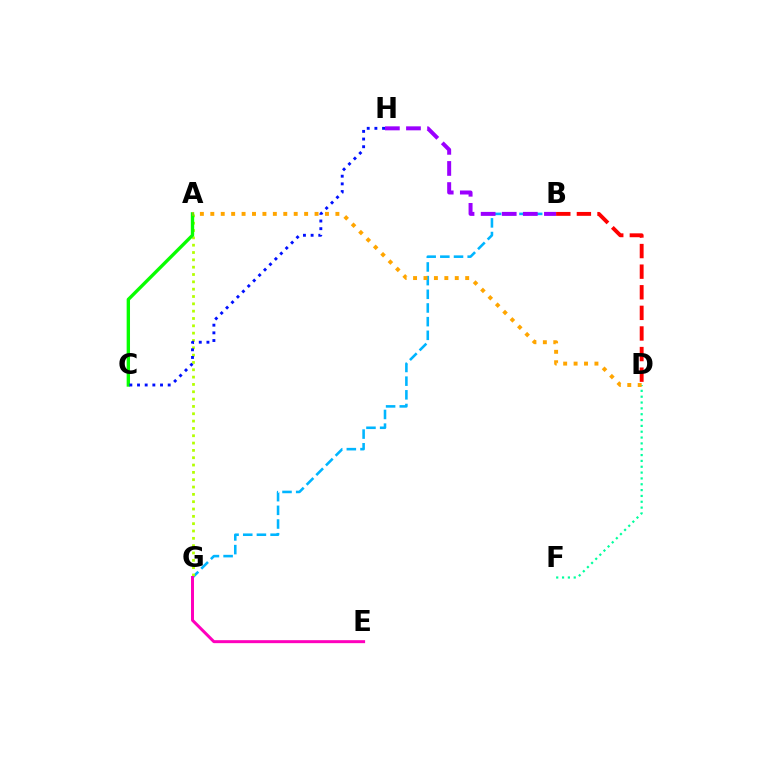{('B', 'G'): [{'color': '#00b5ff', 'line_style': 'dashed', 'thickness': 1.86}], ('D', 'F'): [{'color': '#00ff9d', 'line_style': 'dotted', 'thickness': 1.59}], ('A', 'G'): [{'color': '#b3ff00', 'line_style': 'dotted', 'thickness': 1.99}], ('A', 'C'): [{'color': '#08ff00', 'line_style': 'solid', 'thickness': 2.42}], ('A', 'D'): [{'color': '#ffa500', 'line_style': 'dotted', 'thickness': 2.83}], ('E', 'G'): [{'color': '#ff00bd', 'line_style': 'solid', 'thickness': 2.15}], ('B', 'H'): [{'color': '#9b00ff', 'line_style': 'dashed', 'thickness': 2.87}], ('C', 'H'): [{'color': '#0010ff', 'line_style': 'dotted', 'thickness': 2.08}], ('B', 'D'): [{'color': '#ff0000', 'line_style': 'dashed', 'thickness': 2.8}]}